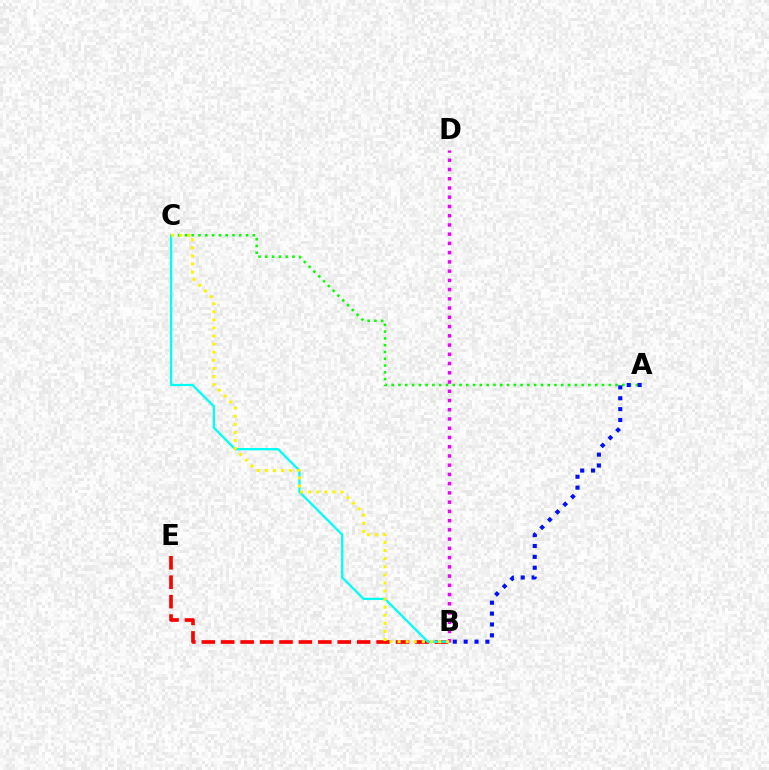{('B', 'E'): [{'color': '#ff0000', 'line_style': 'dashed', 'thickness': 2.64}], ('A', 'C'): [{'color': '#08ff00', 'line_style': 'dotted', 'thickness': 1.84}], ('B', 'C'): [{'color': '#00fff6', 'line_style': 'solid', 'thickness': 1.66}, {'color': '#fcf500', 'line_style': 'dotted', 'thickness': 2.2}], ('B', 'D'): [{'color': '#ee00ff', 'line_style': 'dotted', 'thickness': 2.51}], ('A', 'B'): [{'color': '#0010ff', 'line_style': 'dotted', 'thickness': 2.95}]}